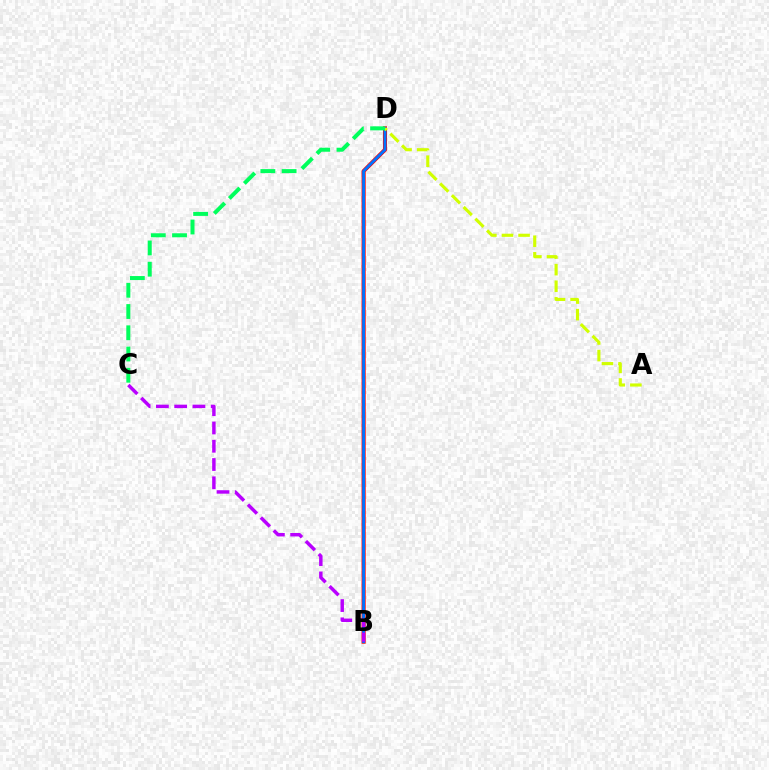{('B', 'D'): [{'color': '#ff0000', 'line_style': 'solid', 'thickness': 2.94}, {'color': '#0074ff', 'line_style': 'solid', 'thickness': 2.05}], ('A', 'D'): [{'color': '#d1ff00', 'line_style': 'dashed', 'thickness': 2.26}], ('B', 'C'): [{'color': '#b900ff', 'line_style': 'dashed', 'thickness': 2.48}], ('C', 'D'): [{'color': '#00ff5c', 'line_style': 'dashed', 'thickness': 2.89}]}